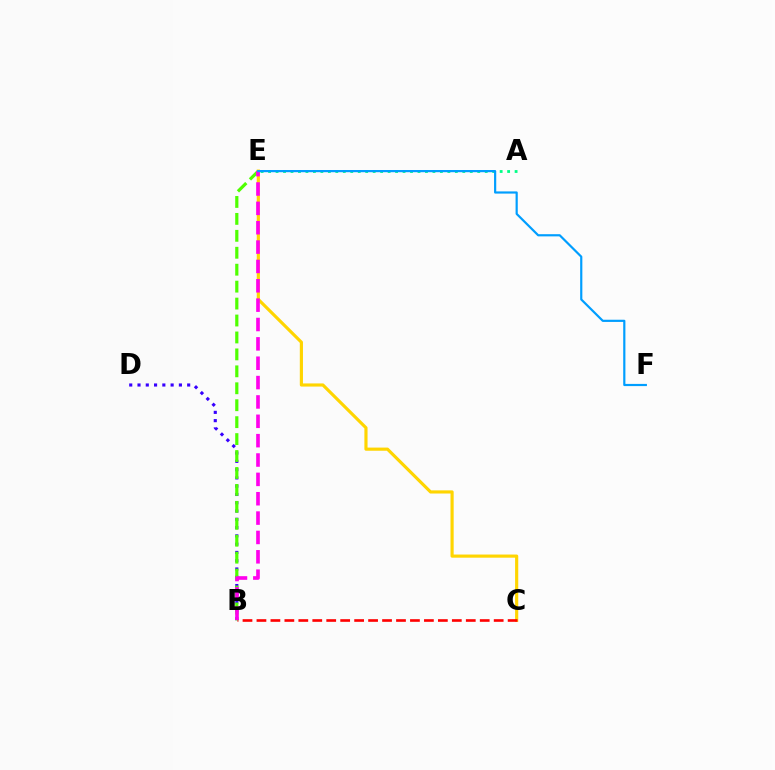{('C', 'E'): [{'color': '#ffd500', 'line_style': 'solid', 'thickness': 2.27}], ('B', 'D'): [{'color': '#3700ff', 'line_style': 'dotted', 'thickness': 2.25}], ('B', 'E'): [{'color': '#4fff00', 'line_style': 'dashed', 'thickness': 2.3}, {'color': '#ff00ed', 'line_style': 'dashed', 'thickness': 2.63}], ('B', 'C'): [{'color': '#ff0000', 'line_style': 'dashed', 'thickness': 1.9}], ('A', 'E'): [{'color': '#00ff86', 'line_style': 'dotted', 'thickness': 2.03}], ('E', 'F'): [{'color': '#009eff', 'line_style': 'solid', 'thickness': 1.58}]}